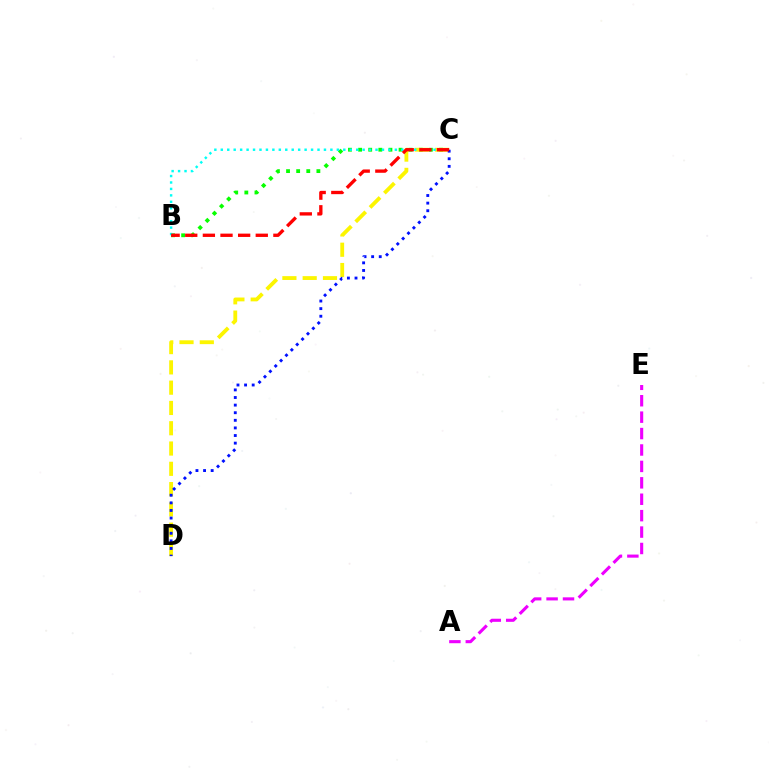{('B', 'C'): [{'color': '#08ff00', 'line_style': 'dotted', 'thickness': 2.75}, {'color': '#00fff6', 'line_style': 'dotted', 'thickness': 1.75}, {'color': '#ff0000', 'line_style': 'dashed', 'thickness': 2.4}], ('C', 'D'): [{'color': '#fcf500', 'line_style': 'dashed', 'thickness': 2.76}, {'color': '#0010ff', 'line_style': 'dotted', 'thickness': 2.07}], ('A', 'E'): [{'color': '#ee00ff', 'line_style': 'dashed', 'thickness': 2.23}]}